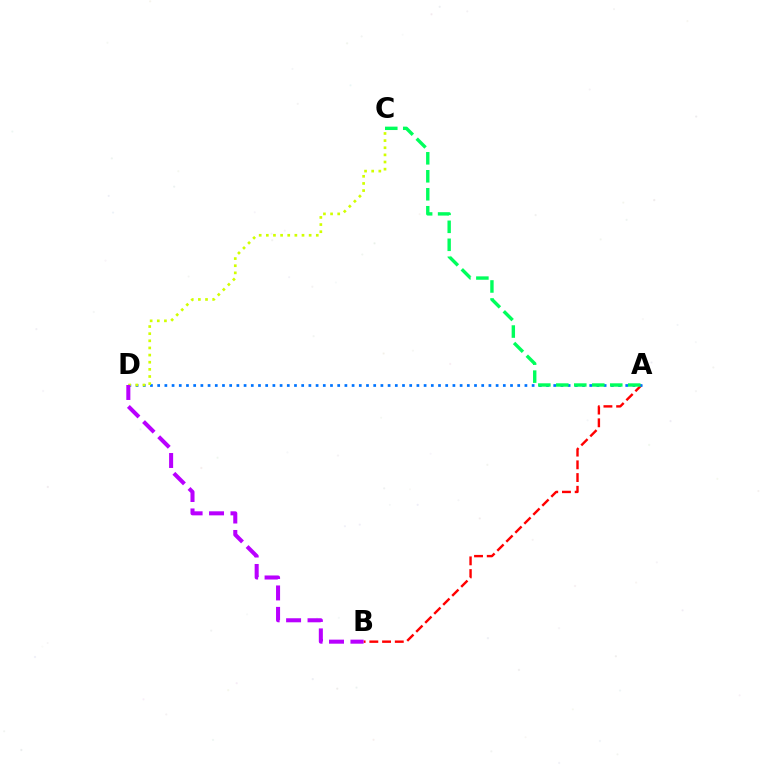{('A', 'B'): [{'color': '#ff0000', 'line_style': 'dashed', 'thickness': 1.73}], ('A', 'D'): [{'color': '#0074ff', 'line_style': 'dotted', 'thickness': 1.96}], ('A', 'C'): [{'color': '#00ff5c', 'line_style': 'dashed', 'thickness': 2.44}], ('C', 'D'): [{'color': '#d1ff00', 'line_style': 'dotted', 'thickness': 1.94}], ('B', 'D'): [{'color': '#b900ff', 'line_style': 'dashed', 'thickness': 2.91}]}